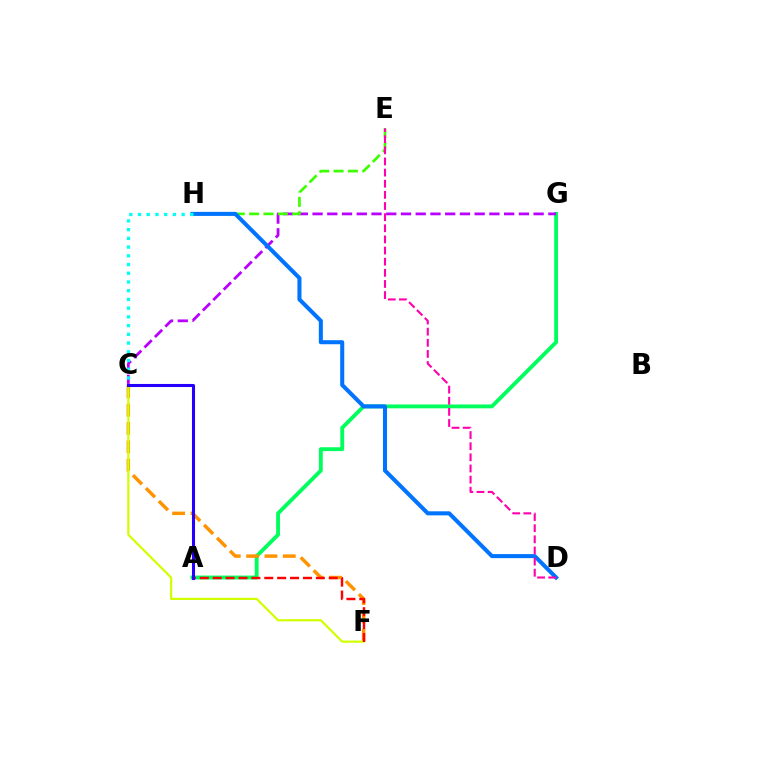{('A', 'G'): [{'color': '#00ff5c', 'line_style': 'solid', 'thickness': 2.77}], ('C', 'F'): [{'color': '#ff9400', 'line_style': 'dashed', 'thickness': 2.49}, {'color': '#d1ff00', 'line_style': 'solid', 'thickness': 1.59}], ('C', 'G'): [{'color': '#b900ff', 'line_style': 'dashed', 'thickness': 2.0}], ('E', 'H'): [{'color': '#3dff00', 'line_style': 'dashed', 'thickness': 1.95}], ('D', 'H'): [{'color': '#0074ff', 'line_style': 'solid', 'thickness': 2.91}], ('D', 'E'): [{'color': '#ff00ac', 'line_style': 'dashed', 'thickness': 1.51}], ('C', 'H'): [{'color': '#00fff6', 'line_style': 'dotted', 'thickness': 2.37}], ('A', 'F'): [{'color': '#ff0000', 'line_style': 'dashed', 'thickness': 1.75}], ('A', 'C'): [{'color': '#2500ff', 'line_style': 'solid', 'thickness': 2.21}]}